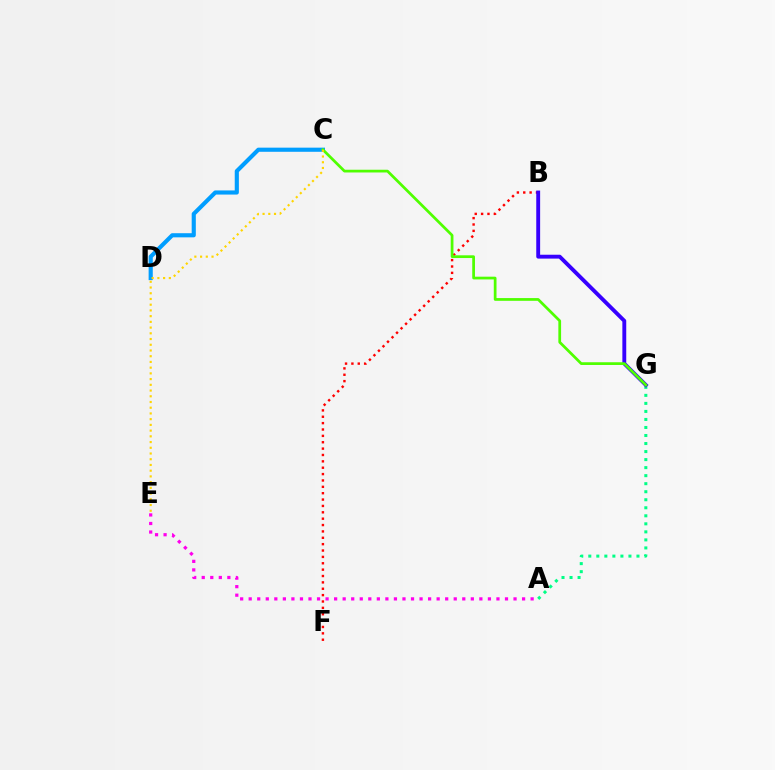{('A', 'G'): [{'color': '#00ff86', 'line_style': 'dotted', 'thickness': 2.18}], ('B', 'F'): [{'color': '#ff0000', 'line_style': 'dotted', 'thickness': 1.73}], ('A', 'E'): [{'color': '#ff00ed', 'line_style': 'dotted', 'thickness': 2.32}], ('B', 'G'): [{'color': '#3700ff', 'line_style': 'solid', 'thickness': 2.79}], ('C', 'D'): [{'color': '#009eff', 'line_style': 'solid', 'thickness': 2.98}], ('C', 'G'): [{'color': '#4fff00', 'line_style': 'solid', 'thickness': 1.97}], ('C', 'E'): [{'color': '#ffd500', 'line_style': 'dotted', 'thickness': 1.56}]}